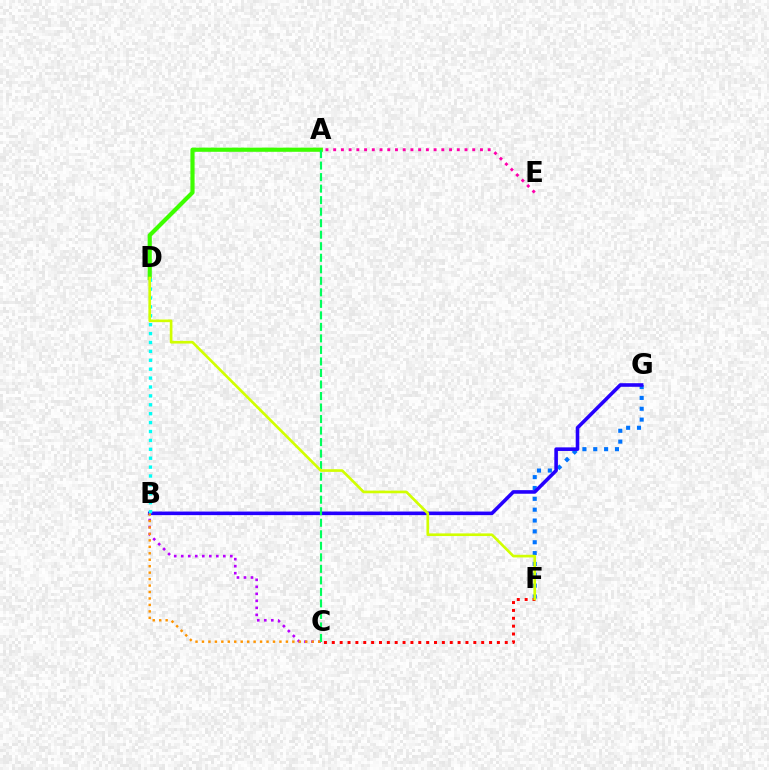{('F', 'G'): [{'color': '#0074ff', 'line_style': 'dotted', 'thickness': 2.95}], ('B', 'G'): [{'color': '#2500ff', 'line_style': 'solid', 'thickness': 2.58}], ('B', 'C'): [{'color': '#b900ff', 'line_style': 'dotted', 'thickness': 1.9}, {'color': '#ff9400', 'line_style': 'dotted', 'thickness': 1.75}], ('A', 'E'): [{'color': '#ff00ac', 'line_style': 'dotted', 'thickness': 2.1}], ('C', 'F'): [{'color': '#ff0000', 'line_style': 'dotted', 'thickness': 2.14}], ('A', 'D'): [{'color': '#3dff00', 'line_style': 'solid', 'thickness': 2.99}], ('A', 'C'): [{'color': '#00ff5c', 'line_style': 'dashed', 'thickness': 1.57}], ('B', 'D'): [{'color': '#00fff6', 'line_style': 'dotted', 'thickness': 2.42}], ('D', 'F'): [{'color': '#d1ff00', 'line_style': 'solid', 'thickness': 1.91}]}